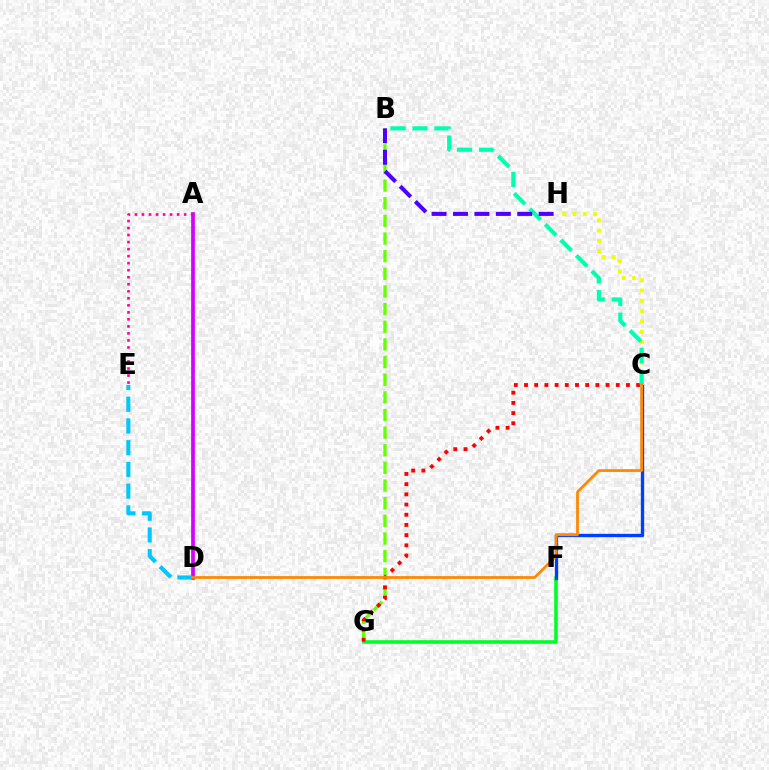{('F', 'G'): [{'color': '#00ff27', 'line_style': 'solid', 'thickness': 2.59}], ('C', 'F'): [{'color': '#003fff', 'line_style': 'solid', 'thickness': 2.4}], ('A', 'D'): [{'color': '#d600ff', 'line_style': 'solid', 'thickness': 2.68}], ('B', 'G'): [{'color': '#66ff00', 'line_style': 'dashed', 'thickness': 2.4}], ('A', 'E'): [{'color': '#ff00a0', 'line_style': 'dotted', 'thickness': 1.91}], ('D', 'E'): [{'color': '#00c7ff', 'line_style': 'dashed', 'thickness': 2.95}], ('C', 'H'): [{'color': '#eeff00', 'line_style': 'dotted', 'thickness': 2.79}], ('C', 'G'): [{'color': '#ff0000', 'line_style': 'dotted', 'thickness': 2.77}], ('B', 'C'): [{'color': '#00ffaf', 'line_style': 'dashed', 'thickness': 2.98}], ('C', 'D'): [{'color': '#ff8800', 'line_style': 'solid', 'thickness': 1.99}], ('B', 'H'): [{'color': '#4f00ff', 'line_style': 'dashed', 'thickness': 2.91}]}